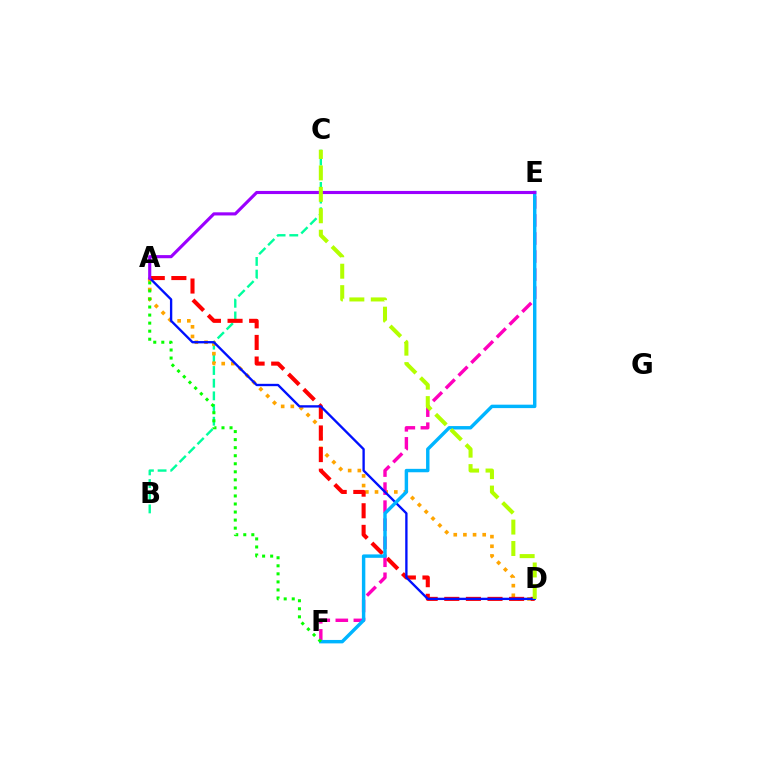{('B', 'C'): [{'color': '#00ff9d', 'line_style': 'dashed', 'thickness': 1.72}], ('A', 'D'): [{'color': '#ffa500', 'line_style': 'dotted', 'thickness': 2.62}, {'color': '#ff0000', 'line_style': 'dashed', 'thickness': 2.94}, {'color': '#0010ff', 'line_style': 'solid', 'thickness': 1.68}], ('E', 'F'): [{'color': '#ff00bd', 'line_style': 'dashed', 'thickness': 2.45}, {'color': '#00b5ff', 'line_style': 'solid', 'thickness': 2.47}], ('A', 'E'): [{'color': '#9b00ff', 'line_style': 'solid', 'thickness': 2.25}], ('A', 'F'): [{'color': '#08ff00', 'line_style': 'dotted', 'thickness': 2.19}], ('C', 'D'): [{'color': '#b3ff00', 'line_style': 'dashed', 'thickness': 2.91}]}